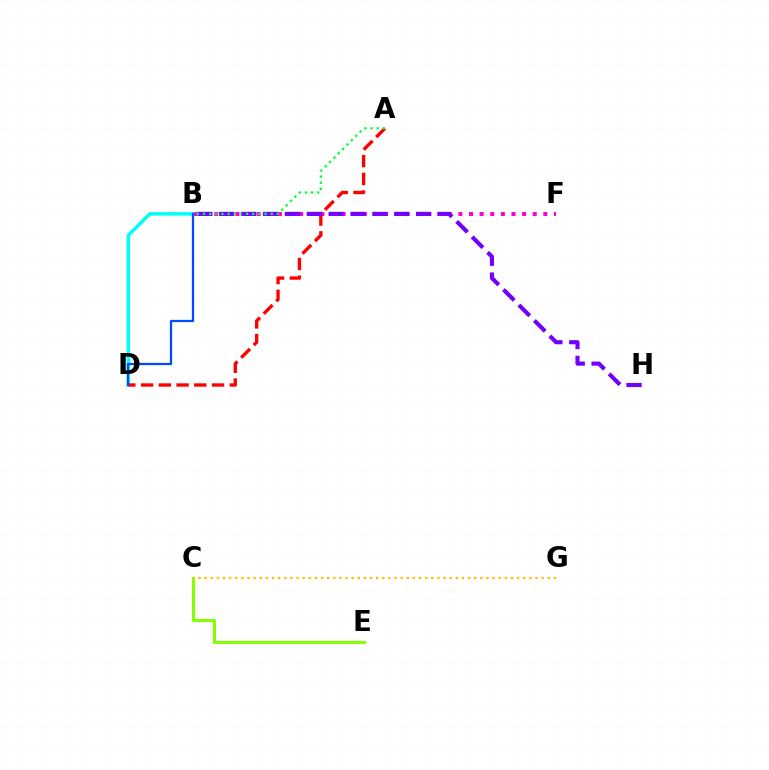{('C', 'E'): [{'color': '#84ff00', 'line_style': 'solid', 'thickness': 2.2}], ('B', 'F'): [{'color': '#ff00cf', 'line_style': 'dotted', 'thickness': 2.88}], ('B', 'D'): [{'color': '#00fff6', 'line_style': 'solid', 'thickness': 2.52}, {'color': '#004bff', 'line_style': 'solid', 'thickness': 1.64}], ('A', 'D'): [{'color': '#ff0000', 'line_style': 'dashed', 'thickness': 2.41}], ('B', 'H'): [{'color': '#7200ff', 'line_style': 'dashed', 'thickness': 2.97}], ('C', 'G'): [{'color': '#ffbd00', 'line_style': 'dotted', 'thickness': 1.66}], ('A', 'B'): [{'color': '#00ff39', 'line_style': 'dotted', 'thickness': 1.67}]}